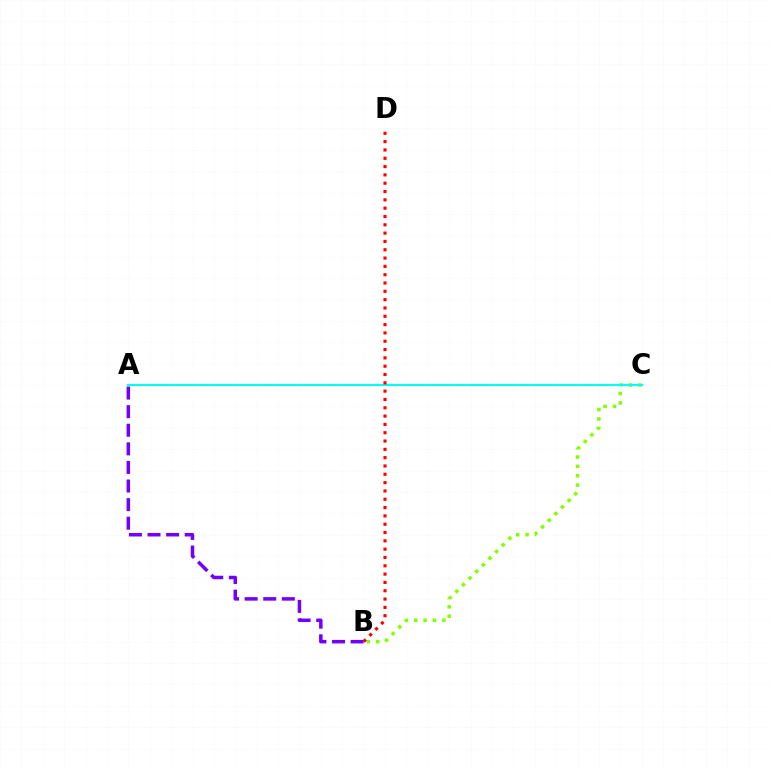{('B', 'C'): [{'color': '#84ff00', 'line_style': 'dotted', 'thickness': 2.55}], ('A', 'C'): [{'color': '#00fff6', 'line_style': 'solid', 'thickness': 1.55}], ('B', 'D'): [{'color': '#ff0000', 'line_style': 'dotted', 'thickness': 2.26}], ('A', 'B'): [{'color': '#7200ff', 'line_style': 'dashed', 'thickness': 2.53}]}